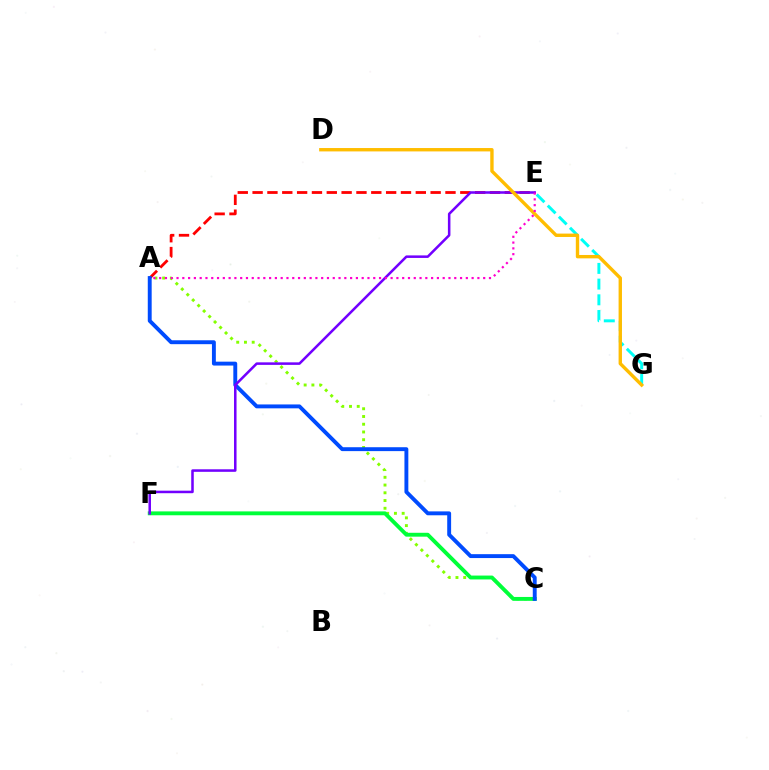{('E', 'G'): [{'color': '#00fff6', 'line_style': 'dashed', 'thickness': 2.13}], ('A', 'C'): [{'color': '#84ff00', 'line_style': 'dotted', 'thickness': 2.1}, {'color': '#004bff', 'line_style': 'solid', 'thickness': 2.81}], ('A', 'E'): [{'color': '#ff0000', 'line_style': 'dashed', 'thickness': 2.02}, {'color': '#ff00cf', 'line_style': 'dotted', 'thickness': 1.57}], ('C', 'F'): [{'color': '#00ff39', 'line_style': 'solid', 'thickness': 2.79}], ('E', 'F'): [{'color': '#7200ff', 'line_style': 'solid', 'thickness': 1.82}], ('D', 'G'): [{'color': '#ffbd00', 'line_style': 'solid', 'thickness': 2.43}]}